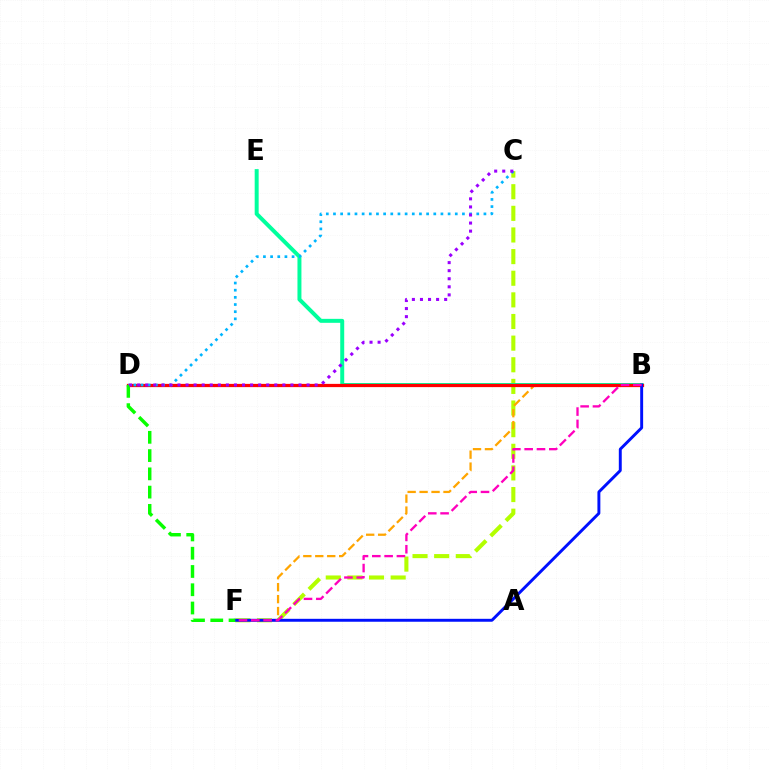{('C', 'F'): [{'color': '#b3ff00', 'line_style': 'dashed', 'thickness': 2.94}], ('B', 'F'): [{'color': '#ffa500', 'line_style': 'dashed', 'thickness': 1.62}, {'color': '#0010ff', 'line_style': 'solid', 'thickness': 2.11}, {'color': '#ff00bd', 'line_style': 'dashed', 'thickness': 1.67}], ('B', 'E'): [{'color': '#00ff9d', 'line_style': 'solid', 'thickness': 2.86}], ('B', 'D'): [{'color': '#ff0000', 'line_style': 'solid', 'thickness': 2.34}], ('C', 'D'): [{'color': '#00b5ff', 'line_style': 'dotted', 'thickness': 1.95}, {'color': '#9b00ff', 'line_style': 'dotted', 'thickness': 2.19}], ('D', 'F'): [{'color': '#08ff00', 'line_style': 'dashed', 'thickness': 2.48}]}